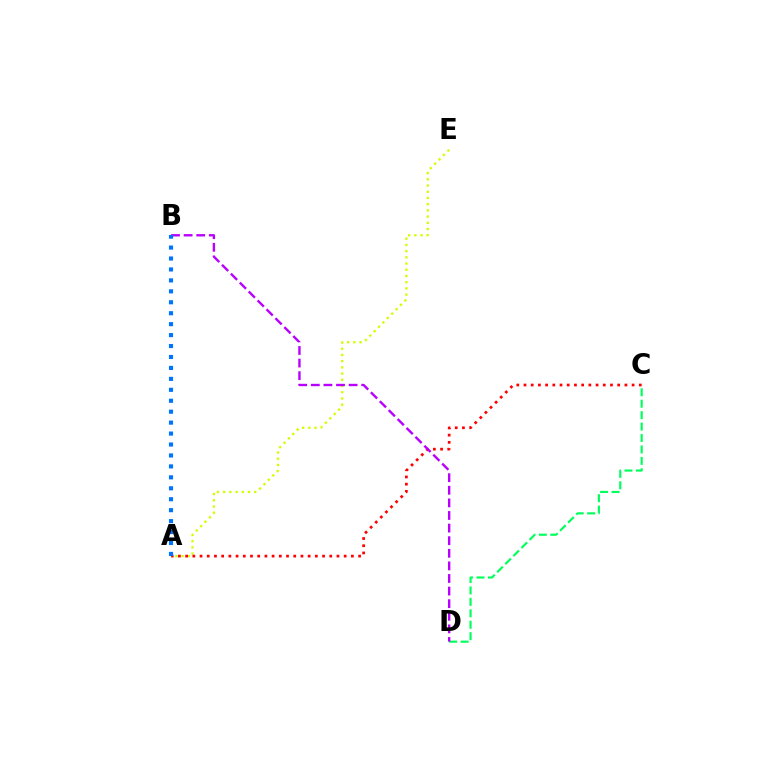{('A', 'E'): [{'color': '#d1ff00', 'line_style': 'dotted', 'thickness': 1.69}], ('C', 'D'): [{'color': '#00ff5c', 'line_style': 'dashed', 'thickness': 1.55}], ('A', 'C'): [{'color': '#ff0000', 'line_style': 'dotted', 'thickness': 1.96}], ('B', 'D'): [{'color': '#b900ff', 'line_style': 'dashed', 'thickness': 1.71}], ('A', 'B'): [{'color': '#0074ff', 'line_style': 'dotted', 'thickness': 2.97}]}